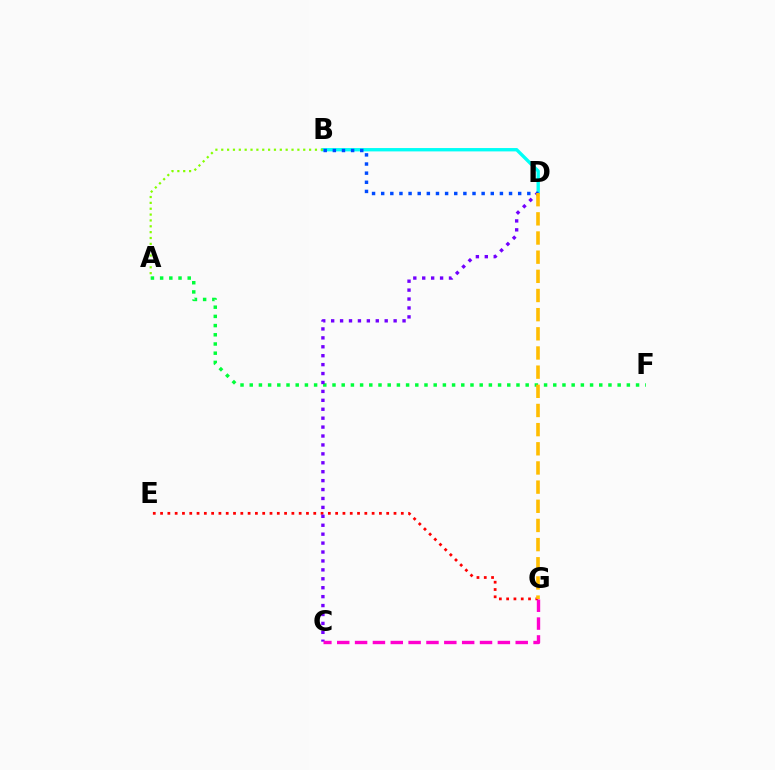{('E', 'G'): [{'color': '#ff0000', 'line_style': 'dotted', 'thickness': 1.98}], ('A', 'F'): [{'color': '#00ff39', 'line_style': 'dotted', 'thickness': 2.5}], ('B', 'D'): [{'color': '#00fff6', 'line_style': 'solid', 'thickness': 2.41}, {'color': '#004bff', 'line_style': 'dotted', 'thickness': 2.48}], ('C', 'D'): [{'color': '#7200ff', 'line_style': 'dotted', 'thickness': 2.42}], ('C', 'G'): [{'color': '#ff00cf', 'line_style': 'dashed', 'thickness': 2.42}], ('A', 'B'): [{'color': '#84ff00', 'line_style': 'dotted', 'thickness': 1.59}], ('D', 'G'): [{'color': '#ffbd00', 'line_style': 'dashed', 'thickness': 2.6}]}